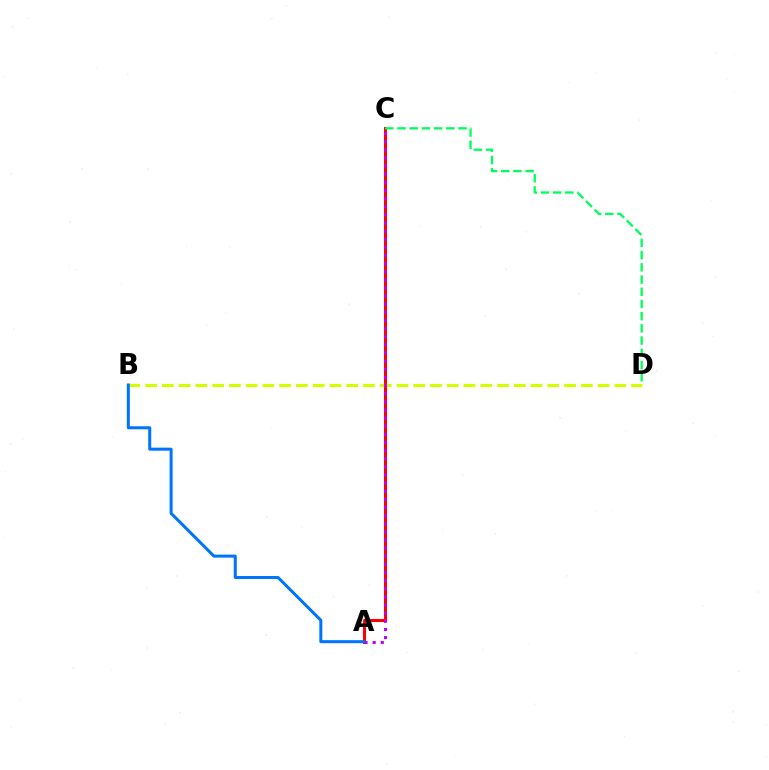{('A', 'C'): [{'color': '#ff0000', 'line_style': 'solid', 'thickness': 2.2}, {'color': '#b900ff', 'line_style': 'dotted', 'thickness': 2.21}], ('B', 'D'): [{'color': '#d1ff00', 'line_style': 'dashed', 'thickness': 2.28}], ('C', 'D'): [{'color': '#00ff5c', 'line_style': 'dashed', 'thickness': 1.66}], ('A', 'B'): [{'color': '#0074ff', 'line_style': 'solid', 'thickness': 2.18}]}